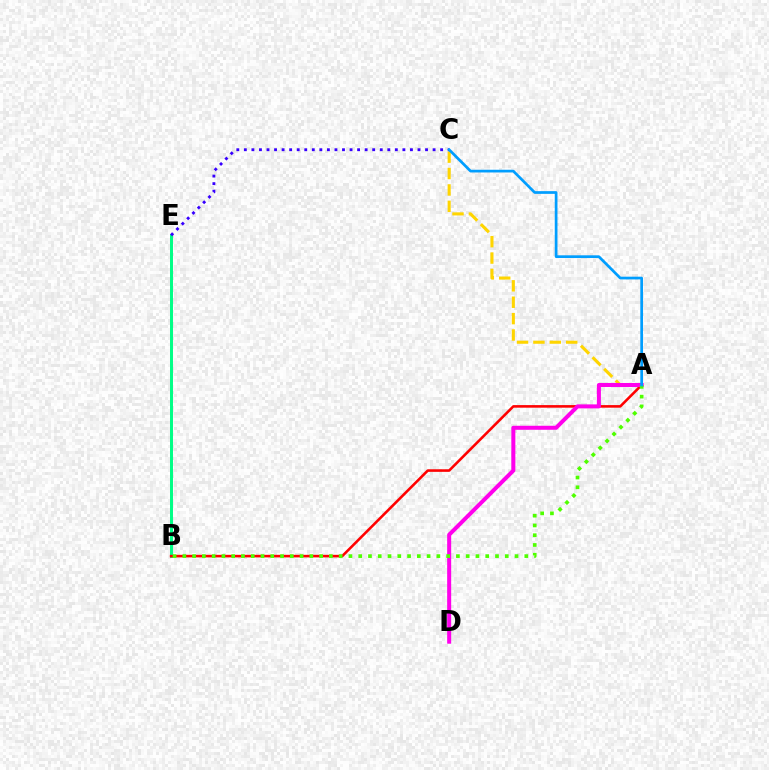{('B', 'E'): [{'color': '#00ff86', 'line_style': 'solid', 'thickness': 2.14}], ('A', 'C'): [{'color': '#ffd500', 'line_style': 'dashed', 'thickness': 2.23}, {'color': '#009eff', 'line_style': 'solid', 'thickness': 1.95}], ('A', 'B'): [{'color': '#ff0000', 'line_style': 'solid', 'thickness': 1.86}, {'color': '#4fff00', 'line_style': 'dotted', 'thickness': 2.65}], ('A', 'D'): [{'color': '#ff00ed', 'line_style': 'solid', 'thickness': 2.89}], ('C', 'E'): [{'color': '#3700ff', 'line_style': 'dotted', 'thickness': 2.05}]}